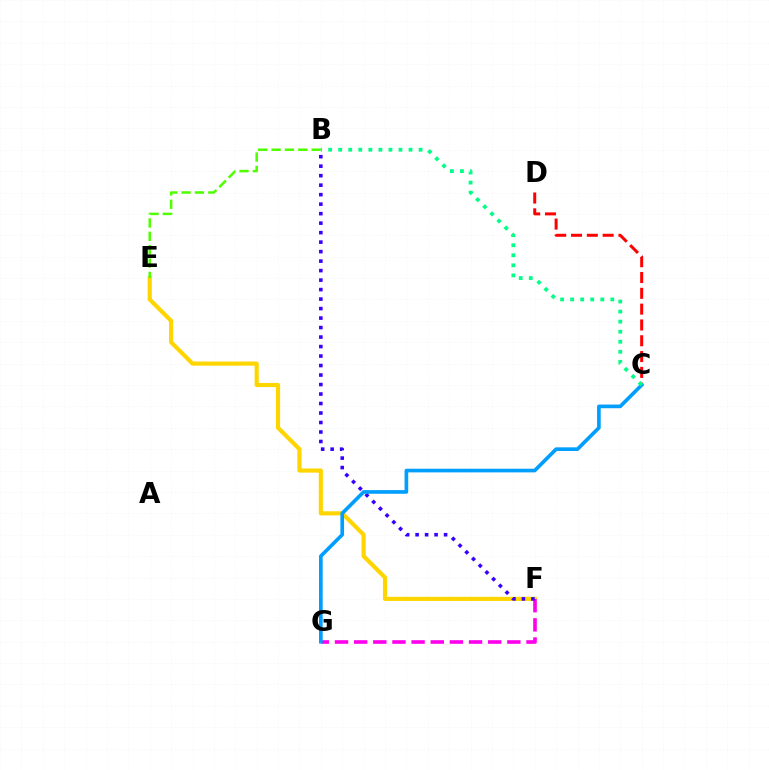{('E', 'F'): [{'color': '#ffd500', 'line_style': 'solid', 'thickness': 2.98}], ('F', 'G'): [{'color': '#ff00ed', 'line_style': 'dashed', 'thickness': 2.6}], ('B', 'E'): [{'color': '#4fff00', 'line_style': 'dashed', 'thickness': 1.82}], ('C', 'D'): [{'color': '#ff0000', 'line_style': 'dashed', 'thickness': 2.15}], ('B', 'F'): [{'color': '#3700ff', 'line_style': 'dotted', 'thickness': 2.58}], ('C', 'G'): [{'color': '#009eff', 'line_style': 'solid', 'thickness': 2.63}], ('B', 'C'): [{'color': '#00ff86', 'line_style': 'dotted', 'thickness': 2.73}]}